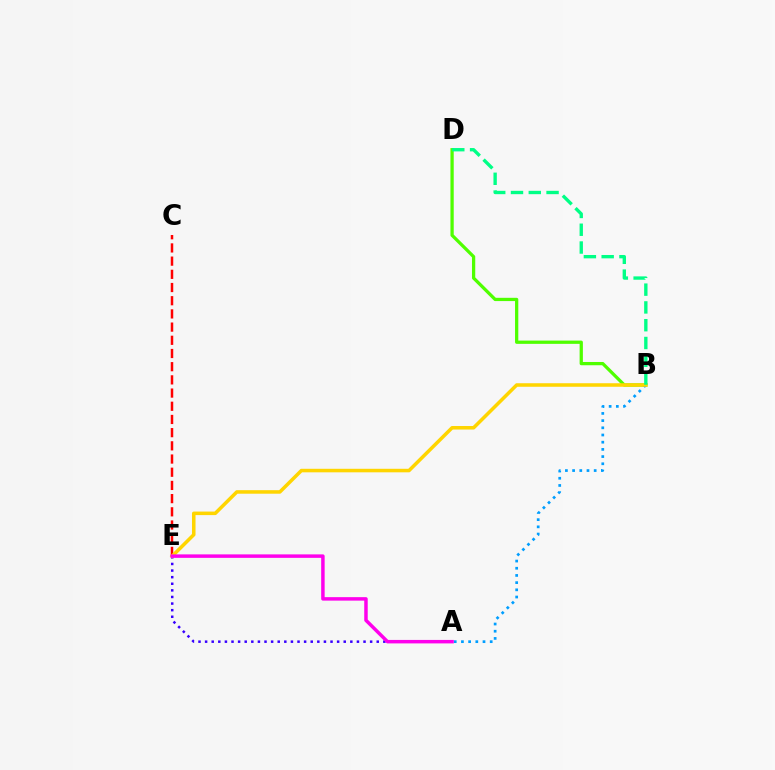{('C', 'E'): [{'color': '#ff0000', 'line_style': 'dashed', 'thickness': 1.79}], ('B', 'D'): [{'color': '#4fff00', 'line_style': 'solid', 'thickness': 2.35}, {'color': '#00ff86', 'line_style': 'dashed', 'thickness': 2.42}], ('A', 'B'): [{'color': '#009eff', 'line_style': 'dotted', 'thickness': 1.95}], ('A', 'E'): [{'color': '#3700ff', 'line_style': 'dotted', 'thickness': 1.79}, {'color': '#ff00ed', 'line_style': 'solid', 'thickness': 2.5}], ('B', 'E'): [{'color': '#ffd500', 'line_style': 'solid', 'thickness': 2.54}]}